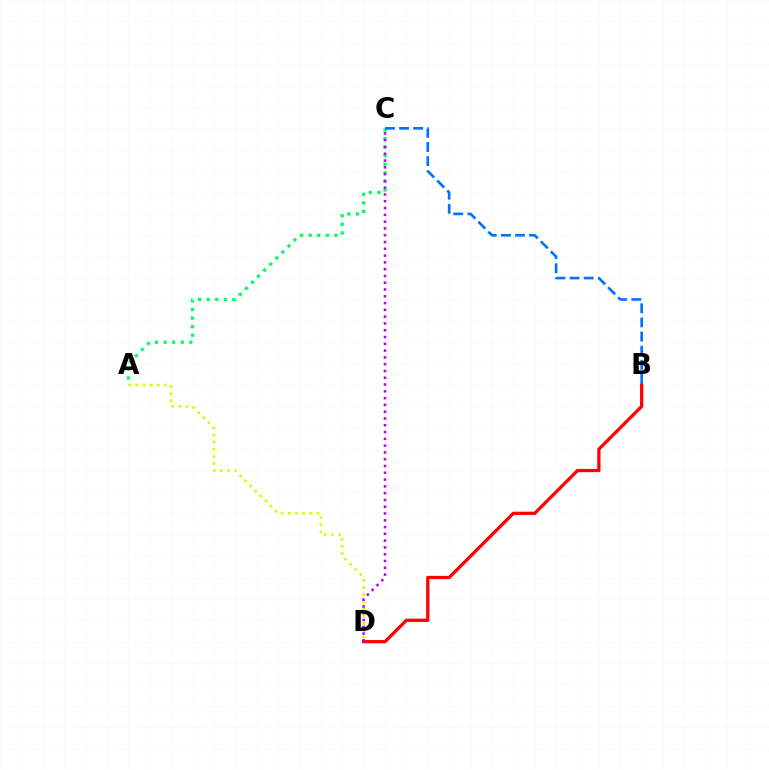{('A', 'C'): [{'color': '#00ff5c', 'line_style': 'dotted', 'thickness': 2.33}], ('B', 'D'): [{'color': '#ff0000', 'line_style': 'solid', 'thickness': 2.35}], ('A', 'D'): [{'color': '#d1ff00', 'line_style': 'dotted', 'thickness': 1.94}], ('C', 'D'): [{'color': '#b900ff', 'line_style': 'dotted', 'thickness': 1.84}], ('B', 'C'): [{'color': '#0074ff', 'line_style': 'dashed', 'thickness': 1.92}]}